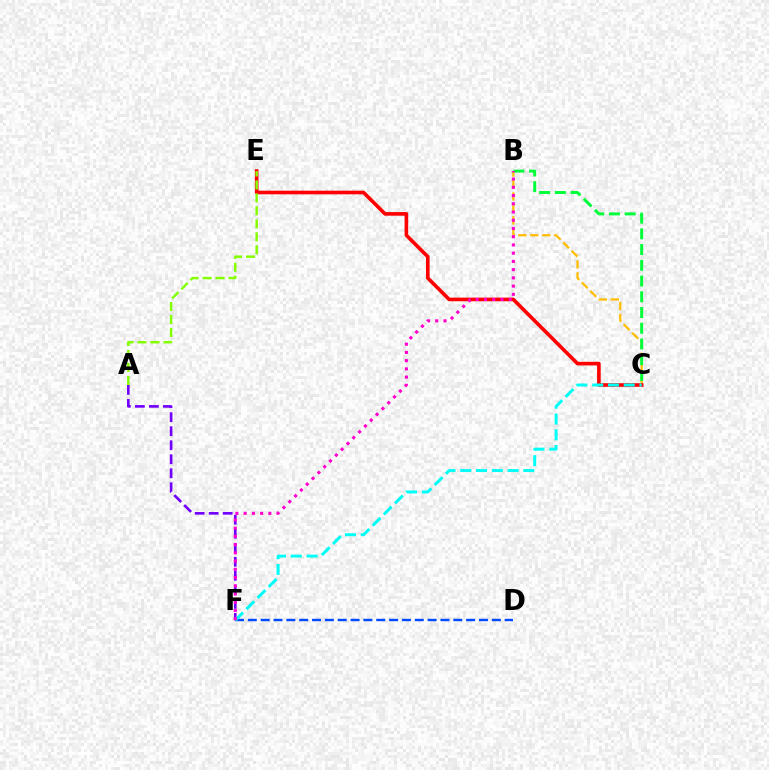{('B', 'C'): [{'color': '#ffbd00', 'line_style': 'dashed', 'thickness': 1.63}, {'color': '#00ff39', 'line_style': 'dashed', 'thickness': 2.14}], ('A', 'F'): [{'color': '#7200ff', 'line_style': 'dashed', 'thickness': 1.9}], ('D', 'F'): [{'color': '#004bff', 'line_style': 'dashed', 'thickness': 1.74}], ('C', 'E'): [{'color': '#ff0000', 'line_style': 'solid', 'thickness': 2.61}], ('C', 'F'): [{'color': '#00fff6', 'line_style': 'dashed', 'thickness': 2.14}], ('B', 'F'): [{'color': '#ff00cf', 'line_style': 'dotted', 'thickness': 2.24}], ('A', 'E'): [{'color': '#84ff00', 'line_style': 'dashed', 'thickness': 1.76}]}